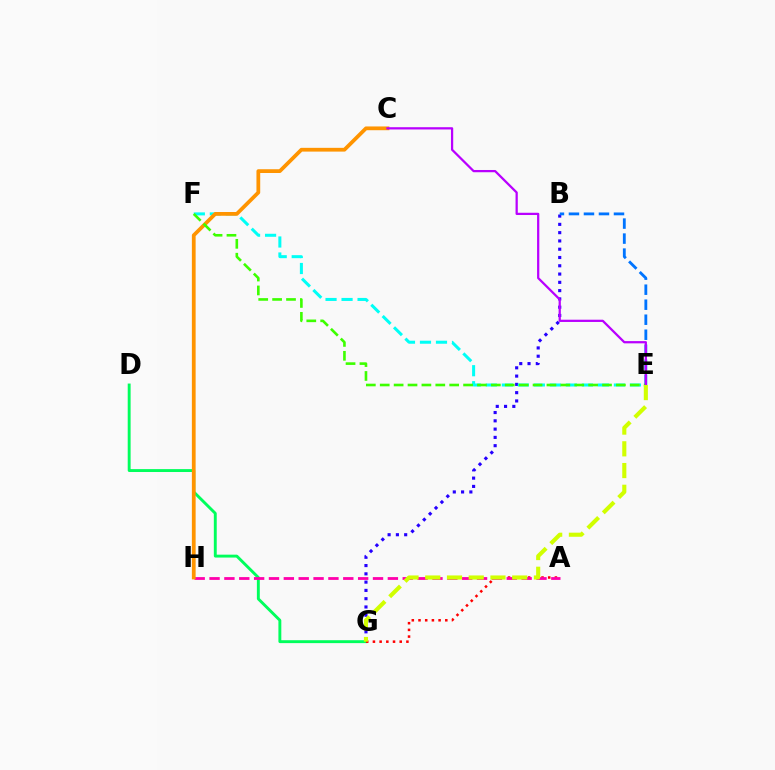{('B', 'G'): [{'color': '#2500ff', 'line_style': 'dotted', 'thickness': 2.25}], ('D', 'G'): [{'color': '#00ff5c', 'line_style': 'solid', 'thickness': 2.09}], ('A', 'G'): [{'color': '#ff0000', 'line_style': 'dotted', 'thickness': 1.82}], ('E', 'F'): [{'color': '#00fff6', 'line_style': 'dashed', 'thickness': 2.18}, {'color': '#3dff00', 'line_style': 'dashed', 'thickness': 1.89}], ('A', 'H'): [{'color': '#ff00ac', 'line_style': 'dashed', 'thickness': 2.02}], ('C', 'H'): [{'color': '#ff9400', 'line_style': 'solid', 'thickness': 2.71}], ('B', 'E'): [{'color': '#0074ff', 'line_style': 'dashed', 'thickness': 2.04}], ('C', 'E'): [{'color': '#b900ff', 'line_style': 'solid', 'thickness': 1.62}], ('E', 'G'): [{'color': '#d1ff00', 'line_style': 'dashed', 'thickness': 2.95}]}